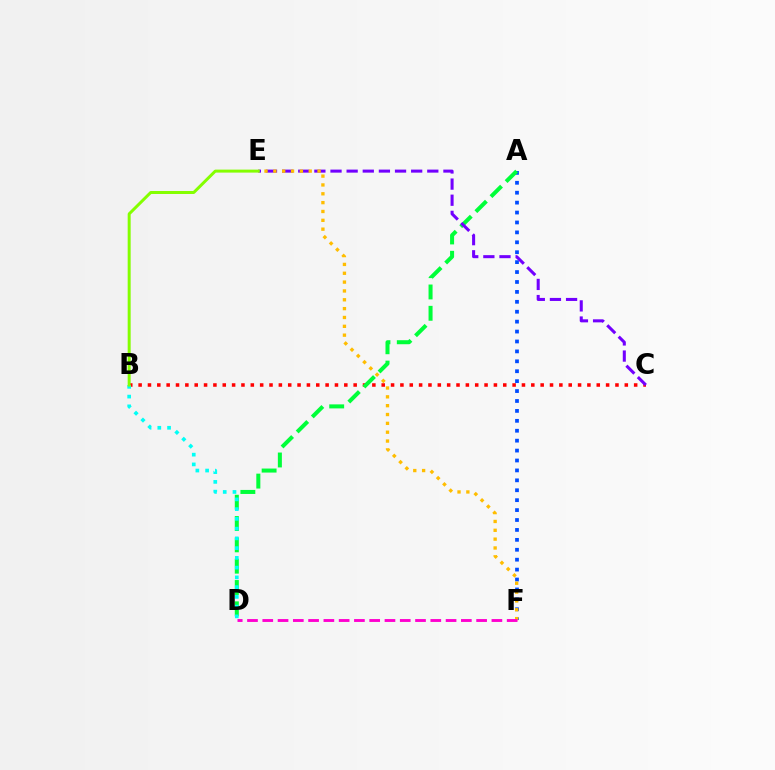{('B', 'C'): [{'color': '#ff0000', 'line_style': 'dotted', 'thickness': 2.54}], ('A', 'F'): [{'color': '#004bff', 'line_style': 'dotted', 'thickness': 2.69}], ('A', 'D'): [{'color': '#00ff39', 'line_style': 'dashed', 'thickness': 2.9}], ('C', 'E'): [{'color': '#7200ff', 'line_style': 'dashed', 'thickness': 2.19}], ('B', 'D'): [{'color': '#00fff6', 'line_style': 'dotted', 'thickness': 2.65}], ('E', 'F'): [{'color': '#ffbd00', 'line_style': 'dotted', 'thickness': 2.4}], ('B', 'E'): [{'color': '#84ff00', 'line_style': 'solid', 'thickness': 2.15}], ('D', 'F'): [{'color': '#ff00cf', 'line_style': 'dashed', 'thickness': 2.08}]}